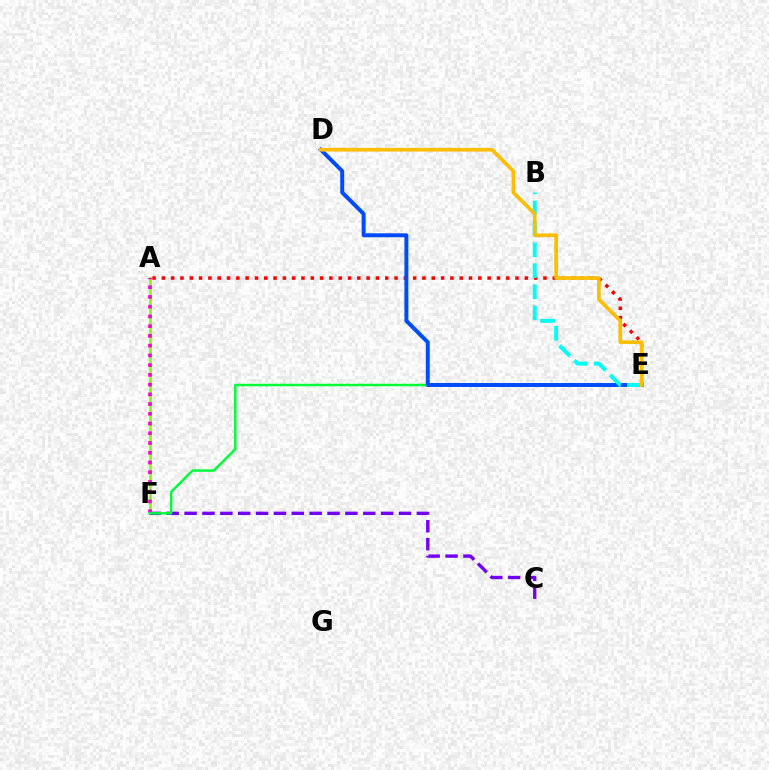{('A', 'F'): [{'color': '#84ff00', 'line_style': 'solid', 'thickness': 1.93}, {'color': '#ff00cf', 'line_style': 'dotted', 'thickness': 2.65}], ('C', 'F'): [{'color': '#7200ff', 'line_style': 'dashed', 'thickness': 2.43}], ('E', 'F'): [{'color': '#00ff39', 'line_style': 'solid', 'thickness': 1.79}], ('A', 'E'): [{'color': '#ff0000', 'line_style': 'dotted', 'thickness': 2.53}], ('D', 'E'): [{'color': '#004bff', 'line_style': 'solid', 'thickness': 2.85}, {'color': '#ffbd00', 'line_style': 'solid', 'thickness': 2.65}], ('B', 'E'): [{'color': '#00fff6', 'line_style': 'dashed', 'thickness': 2.85}]}